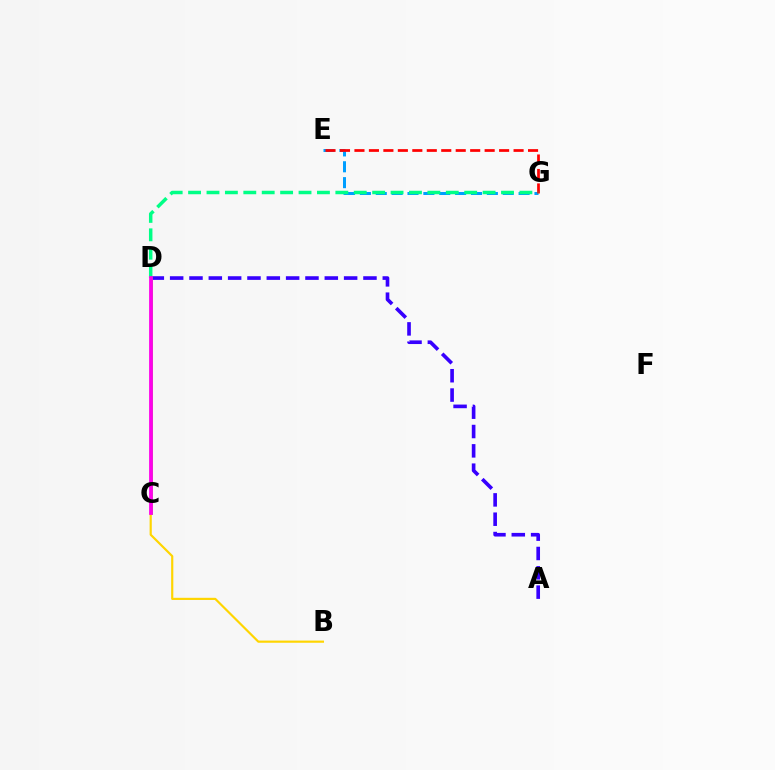{('A', 'D'): [{'color': '#3700ff', 'line_style': 'dashed', 'thickness': 2.63}], ('E', 'G'): [{'color': '#009eff', 'line_style': 'dashed', 'thickness': 2.16}, {'color': '#ff0000', 'line_style': 'dashed', 'thickness': 1.97}], ('C', 'D'): [{'color': '#4fff00', 'line_style': 'solid', 'thickness': 1.93}, {'color': '#ff00ed', 'line_style': 'solid', 'thickness': 2.72}], ('B', 'C'): [{'color': '#ffd500', 'line_style': 'solid', 'thickness': 1.56}], ('D', 'G'): [{'color': '#00ff86', 'line_style': 'dashed', 'thickness': 2.5}]}